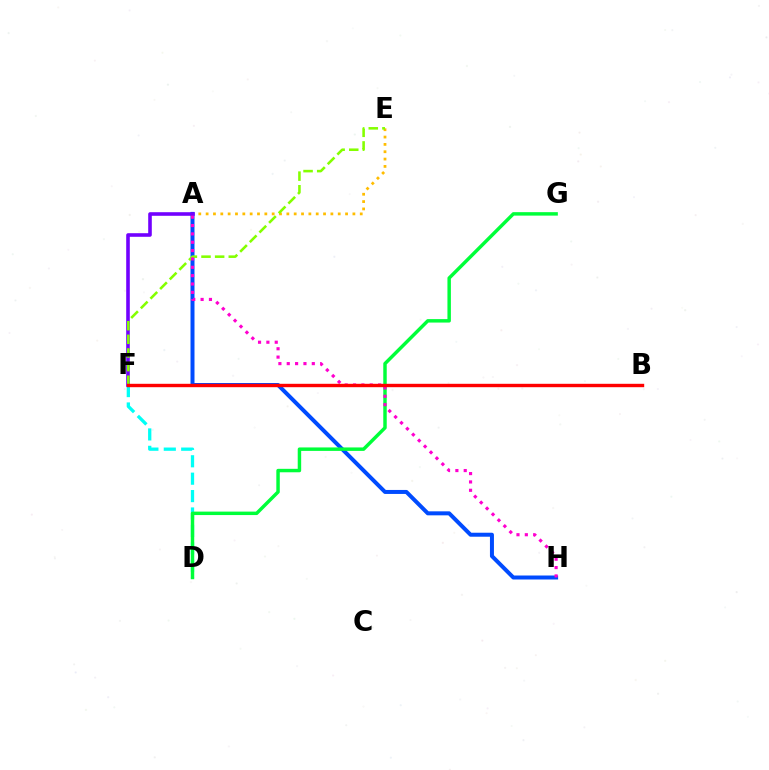{('A', 'E'): [{'color': '#ffbd00', 'line_style': 'dotted', 'thickness': 1.99}], ('A', 'H'): [{'color': '#004bff', 'line_style': 'solid', 'thickness': 2.88}, {'color': '#ff00cf', 'line_style': 'dotted', 'thickness': 2.27}], ('D', 'F'): [{'color': '#00fff6', 'line_style': 'dashed', 'thickness': 2.36}], ('D', 'G'): [{'color': '#00ff39', 'line_style': 'solid', 'thickness': 2.49}], ('A', 'F'): [{'color': '#7200ff', 'line_style': 'solid', 'thickness': 2.59}], ('E', 'F'): [{'color': '#84ff00', 'line_style': 'dashed', 'thickness': 1.85}], ('B', 'F'): [{'color': '#ff0000', 'line_style': 'solid', 'thickness': 2.45}]}